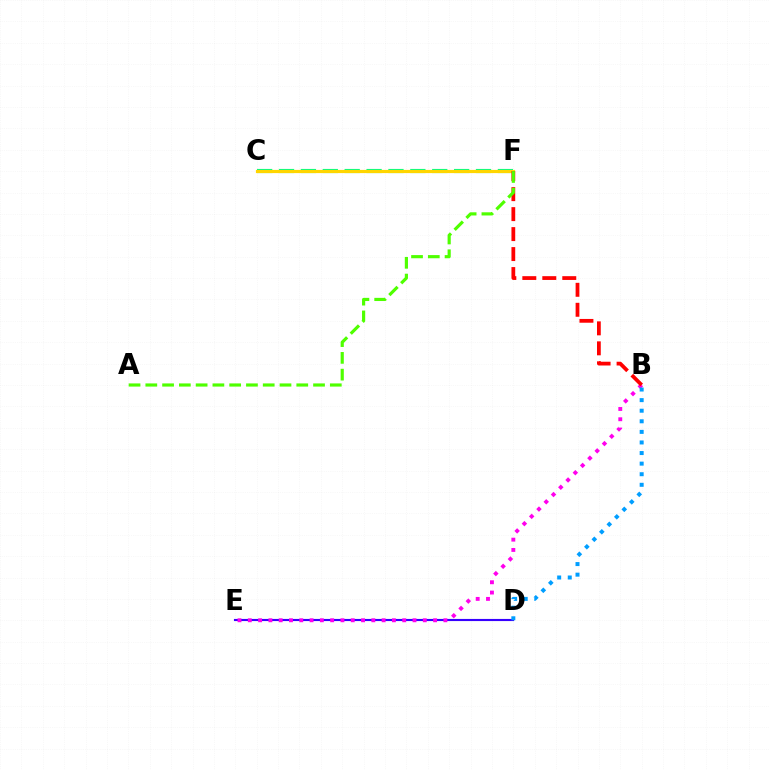{('D', 'E'): [{'color': '#3700ff', 'line_style': 'solid', 'thickness': 1.53}], ('C', 'F'): [{'color': '#00ff86', 'line_style': 'dashed', 'thickness': 2.97}, {'color': '#ffd500', 'line_style': 'solid', 'thickness': 2.3}], ('B', 'E'): [{'color': '#ff00ed', 'line_style': 'dotted', 'thickness': 2.8}], ('B', 'D'): [{'color': '#009eff', 'line_style': 'dotted', 'thickness': 2.88}], ('B', 'F'): [{'color': '#ff0000', 'line_style': 'dashed', 'thickness': 2.71}], ('A', 'F'): [{'color': '#4fff00', 'line_style': 'dashed', 'thickness': 2.28}]}